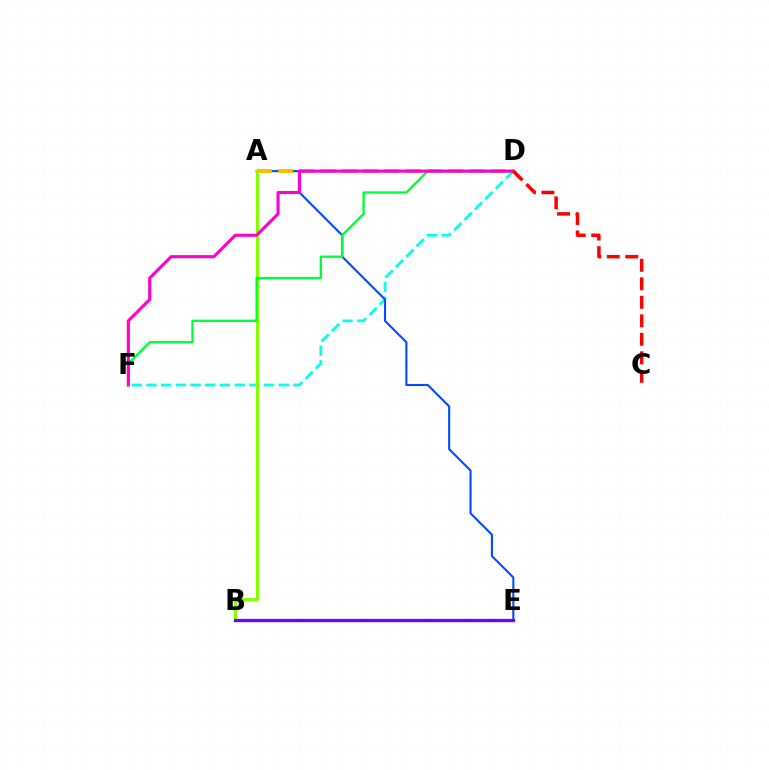{('D', 'F'): [{'color': '#00fff6', 'line_style': 'dashed', 'thickness': 2.0}, {'color': '#00ff39', 'line_style': 'solid', 'thickness': 1.69}, {'color': '#ff00cf', 'line_style': 'solid', 'thickness': 2.24}], ('A', 'E'): [{'color': '#004bff', 'line_style': 'solid', 'thickness': 1.5}], ('A', 'B'): [{'color': '#84ff00', 'line_style': 'solid', 'thickness': 2.32}], ('A', 'D'): [{'color': '#ffbd00', 'line_style': 'dashed', 'thickness': 2.89}], ('B', 'E'): [{'color': '#7200ff', 'line_style': 'solid', 'thickness': 2.36}], ('C', 'D'): [{'color': '#ff0000', 'line_style': 'dashed', 'thickness': 2.51}]}